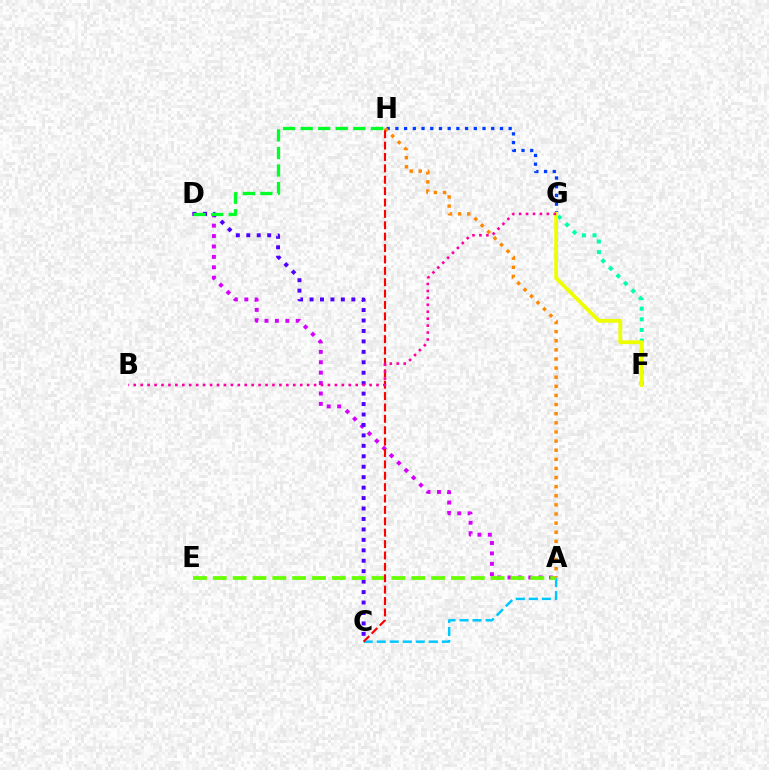{('G', 'H'): [{'color': '#003fff', 'line_style': 'dotted', 'thickness': 2.37}], ('A', 'D'): [{'color': '#d600ff', 'line_style': 'dotted', 'thickness': 2.83}], ('C', 'D'): [{'color': '#4f00ff', 'line_style': 'dotted', 'thickness': 2.84}], ('F', 'G'): [{'color': '#00ffaf', 'line_style': 'dotted', 'thickness': 2.88}, {'color': '#eeff00', 'line_style': 'solid', 'thickness': 2.75}], ('A', 'C'): [{'color': '#00c7ff', 'line_style': 'dashed', 'thickness': 1.77}], ('D', 'H'): [{'color': '#00ff27', 'line_style': 'dashed', 'thickness': 2.38}], ('A', 'E'): [{'color': '#66ff00', 'line_style': 'dashed', 'thickness': 2.7}], ('A', 'H'): [{'color': '#ff8800', 'line_style': 'dotted', 'thickness': 2.48}], ('C', 'H'): [{'color': '#ff0000', 'line_style': 'dashed', 'thickness': 1.55}], ('B', 'G'): [{'color': '#ff00a0', 'line_style': 'dotted', 'thickness': 1.88}]}